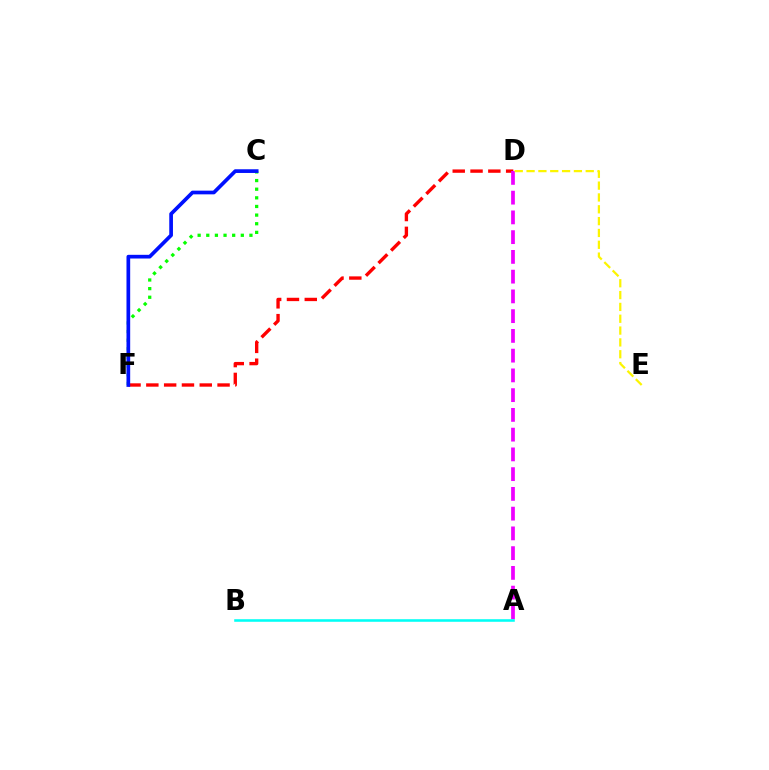{('D', 'F'): [{'color': '#ff0000', 'line_style': 'dashed', 'thickness': 2.42}], ('C', 'F'): [{'color': '#08ff00', 'line_style': 'dotted', 'thickness': 2.35}, {'color': '#0010ff', 'line_style': 'solid', 'thickness': 2.66}], ('A', 'D'): [{'color': '#ee00ff', 'line_style': 'dashed', 'thickness': 2.68}], ('D', 'E'): [{'color': '#fcf500', 'line_style': 'dashed', 'thickness': 1.61}], ('A', 'B'): [{'color': '#00fff6', 'line_style': 'solid', 'thickness': 1.84}]}